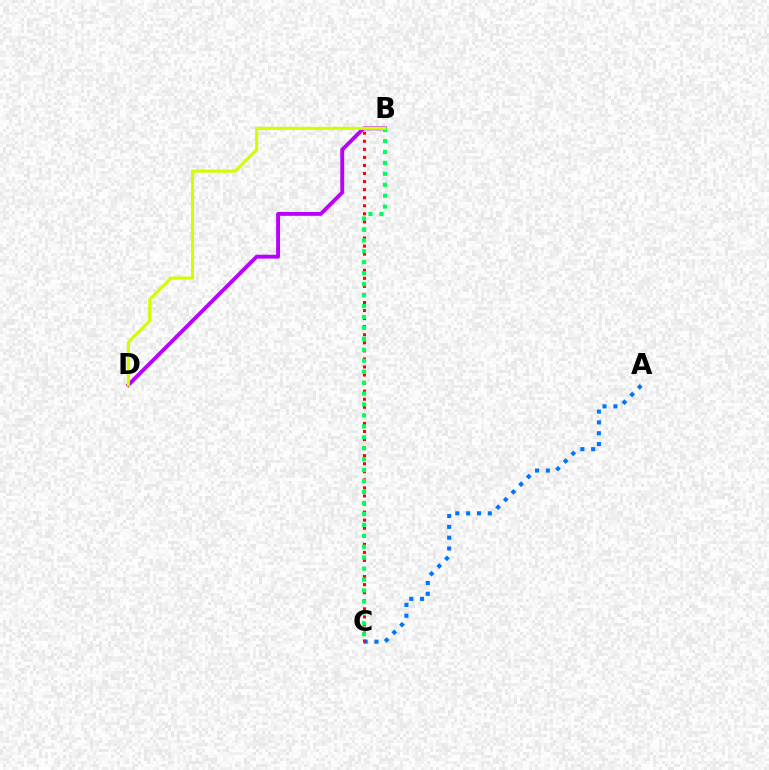{('A', 'C'): [{'color': '#0074ff', 'line_style': 'dotted', 'thickness': 2.94}], ('B', 'C'): [{'color': '#ff0000', 'line_style': 'dotted', 'thickness': 2.19}, {'color': '#00ff5c', 'line_style': 'dotted', 'thickness': 2.97}], ('B', 'D'): [{'color': '#b900ff', 'line_style': 'solid', 'thickness': 2.79}, {'color': '#d1ff00', 'line_style': 'solid', 'thickness': 2.23}]}